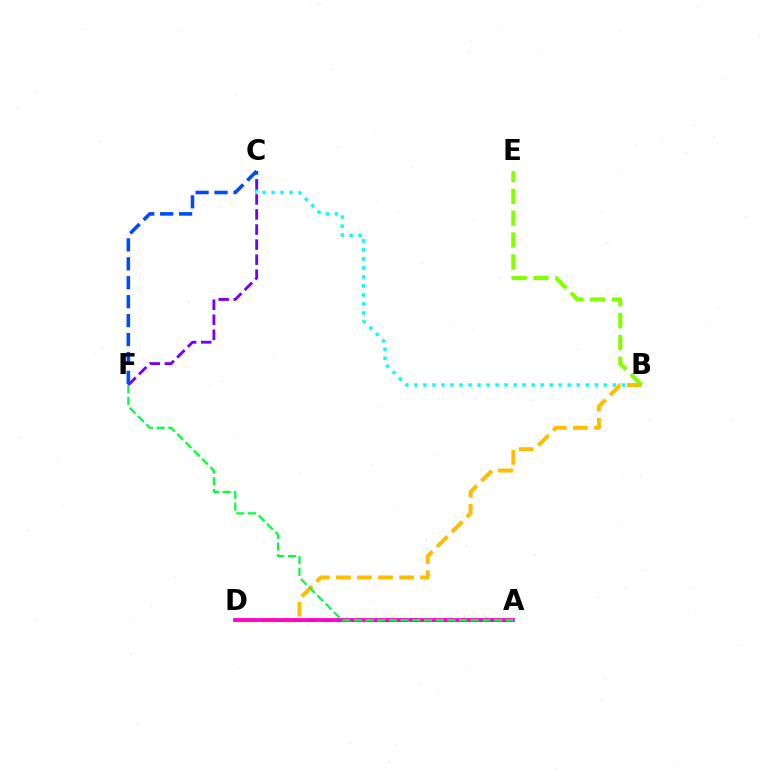{('A', 'D'): [{'color': '#ff0000', 'line_style': 'dashed', 'thickness': 2.05}, {'color': '#ff00cf', 'line_style': 'solid', 'thickness': 2.7}], ('B', 'C'): [{'color': '#00fff6', 'line_style': 'dotted', 'thickness': 2.45}], ('C', 'F'): [{'color': '#7200ff', 'line_style': 'dashed', 'thickness': 2.05}, {'color': '#004bff', 'line_style': 'dashed', 'thickness': 2.57}], ('B', 'D'): [{'color': '#ffbd00', 'line_style': 'dashed', 'thickness': 2.86}], ('B', 'E'): [{'color': '#84ff00', 'line_style': 'dashed', 'thickness': 2.97}], ('A', 'F'): [{'color': '#00ff39', 'line_style': 'dashed', 'thickness': 1.59}]}